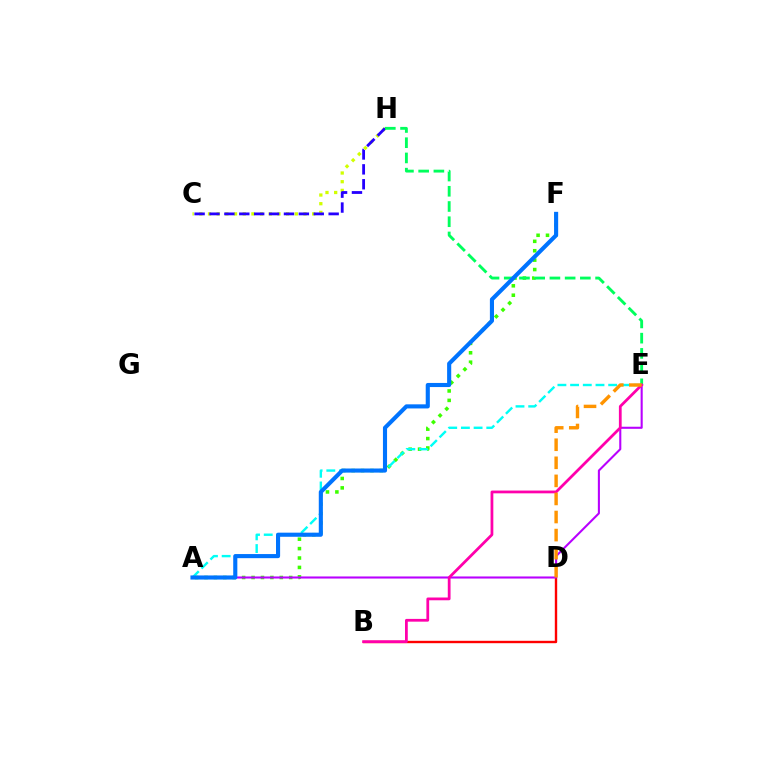{('C', 'H'): [{'color': '#d1ff00', 'line_style': 'dotted', 'thickness': 2.36}, {'color': '#2500ff', 'line_style': 'dashed', 'thickness': 2.02}], ('A', 'F'): [{'color': '#3dff00', 'line_style': 'dotted', 'thickness': 2.56}, {'color': '#0074ff', 'line_style': 'solid', 'thickness': 2.96}], ('A', 'E'): [{'color': '#00fff6', 'line_style': 'dashed', 'thickness': 1.72}, {'color': '#b900ff', 'line_style': 'solid', 'thickness': 1.5}], ('E', 'H'): [{'color': '#00ff5c', 'line_style': 'dashed', 'thickness': 2.07}], ('B', 'D'): [{'color': '#ff0000', 'line_style': 'solid', 'thickness': 1.72}], ('B', 'E'): [{'color': '#ff00ac', 'line_style': 'solid', 'thickness': 1.99}], ('D', 'E'): [{'color': '#ff9400', 'line_style': 'dashed', 'thickness': 2.45}]}